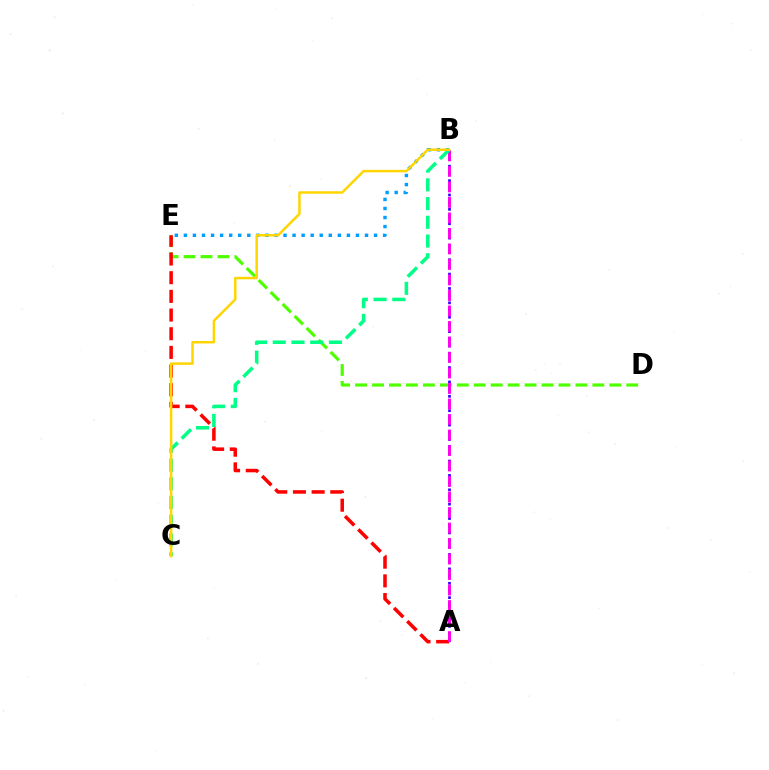{('D', 'E'): [{'color': '#4fff00', 'line_style': 'dashed', 'thickness': 2.3}], ('A', 'B'): [{'color': '#3700ff', 'line_style': 'dotted', 'thickness': 1.95}, {'color': '#ff00ed', 'line_style': 'dashed', 'thickness': 2.11}], ('A', 'E'): [{'color': '#ff0000', 'line_style': 'dashed', 'thickness': 2.54}], ('B', 'E'): [{'color': '#009eff', 'line_style': 'dotted', 'thickness': 2.46}], ('B', 'C'): [{'color': '#00ff86', 'line_style': 'dashed', 'thickness': 2.54}, {'color': '#ffd500', 'line_style': 'solid', 'thickness': 1.78}]}